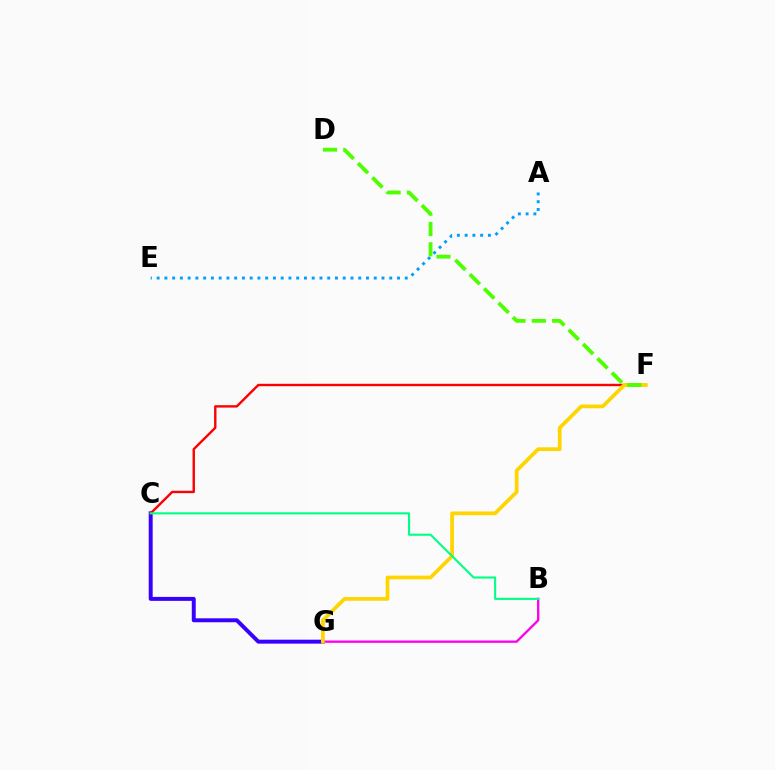{('C', 'G'): [{'color': '#3700ff', 'line_style': 'solid', 'thickness': 2.84}], ('C', 'F'): [{'color': '#ff0000', 'line_style': 'solid', 'thickness': 1.72}], ('B', 'G'): [{'color': '#ff00ed', 'line_style': 'solid', 'thickness': 1.68}], ('A', 'E'): [{'color': '#009eff', 'line_style': 'dotted', 'thickness': 2.11}], ('F', 'G'): [{'color': '#ffd500', 'line_style': 'solid', 'thickness': 2.68}], ('B', 'C'): [{'color': '#00ff86', 'line_style': 'solid', 'thickness': 1.51}], ('D', 'F'): [{'color': '#4fff00', 'line_style': 'dashed', 'thickness': 2.76}]}